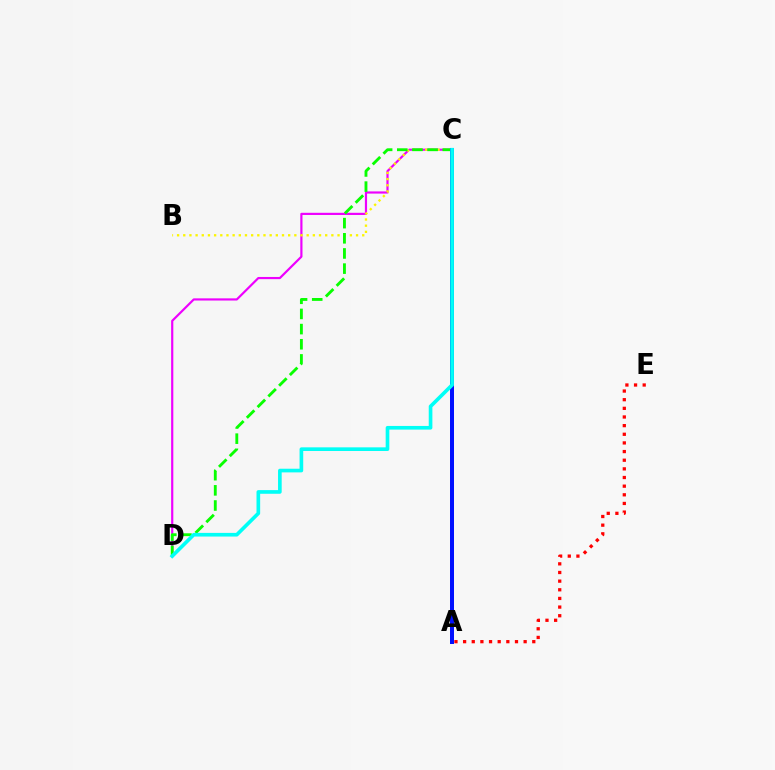{('C', 'D'): [{'color': '#ee00ff', 'line_style': 'solid', 'thickness': 1.57}, {'color': '#08ff00', 'line_style': 'dashed', 'thickness': 2.06}, {'color': '#00fff6', 'line_style': 'solid', 'thickness': 2.63}], ('B', 'C'): [{'color': '#fcf500', 'line_style': 'dotted', 'thickness': 1.68}], ('A', 'C'): [{'color': '#0010ff', 'line_style': 'solid', 'thickness': 2.87}], ('A', 'E'): [{'color': '#ff0000', 'line_style': 'dotted', 'thickness': 2.35}]}